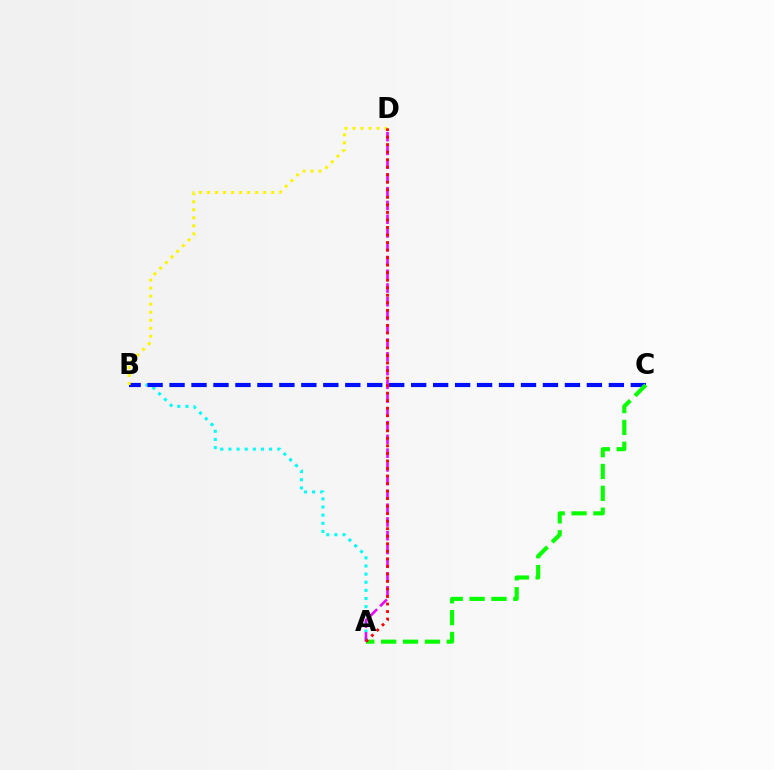{('A', 'B'): [{'color': '#00fff6', 'line_style': 'dotted', 'thickness': 2.21}], ('B', 'C'): [{'color': '#0010ff', 'line_style': 'dashed', 'thickness': 2.98}], ('A', 'D'): [{'color': '#ee00ff', 'line_style': 'dashed', 'thickness': 1.87}, {'color': '#ff0000', 'line_style': 'dotted', 'thickness': 2.05}], ('B', 'D'): [{'color': '#fcf500', 'line_style': 'dotted', 'thickness': 2.18}], ('A', 'C'): [{'color': '#08ff00', 'line_style': 'dashed', 'thickness': 2.97}]}